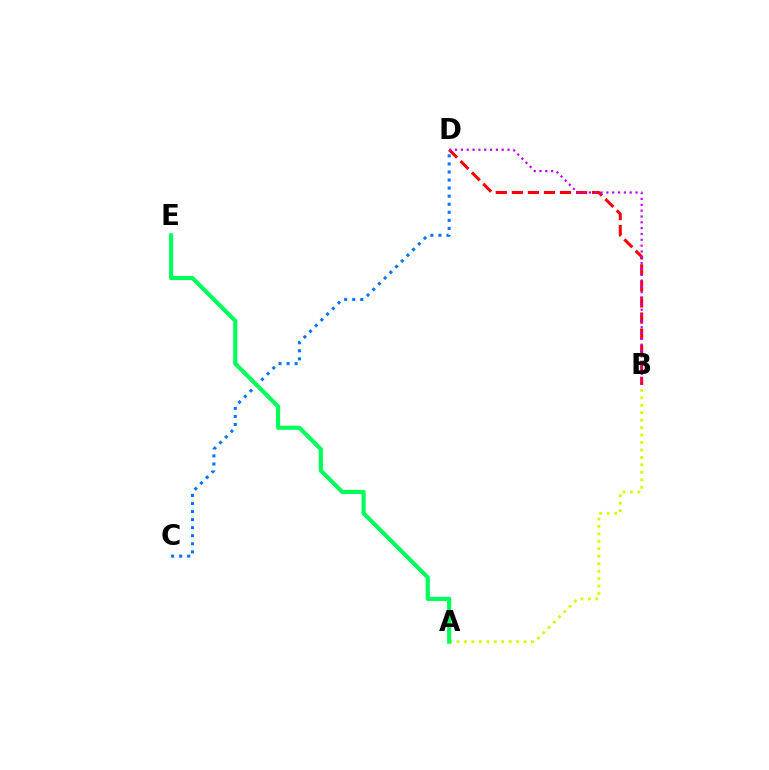{('B', 'D'): [{'color': '#ff0000', 'line_style': 'dashed', 'thickness': 2.18}, {'color': '#b900ff', 'line_style': 'dotted', 'thickness': 1.58}], ('A', 'B'): [{'color': '#d1ff00', 'line_style': 'dotted', 'thickness': 2.02}], ('C', 'D'): [{'color': '#0074ff', 'line_style': 'dotted', 'thickness': 2.19}], ('A', 'E'): [{'color': '#00ff5c', 'line_style': 'solid', 'thickness': 2.97}]}